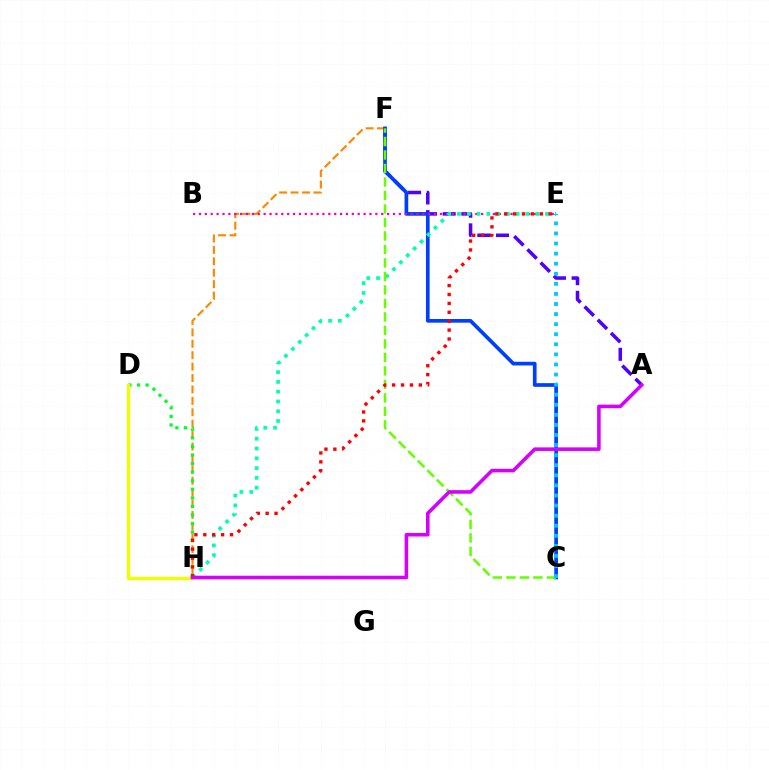{('F', 'H'): [{'color': '#ff8800', 'line_style': 'dashed', 'thickness': 1.55}], ('A', 'F'): [{'color': '#4f00ff', 'line_style': 'dashed', 'thickness': 2.54}], ('C', 'F'): [{'color': '#003fff', 'line_style': 'solid', 'thickness': 2.65}, {'color': '#66ff00', 'line_style': 'dashed', 'thickness': 1.83}], ('B', 'E'): [{'color': '#ff00a0', 'line_style': 'dotted', 'thickness': 1.6}], ('D', 'H'): [{'color': '#00ff27', 'line_style': 'dotted', 'thickness': 2.33}, {'color': '#eeff00', 'line_style': 'solid', 'thickness': 2.4}], ('E', 'H'): [{'color': '#00ffaf', 'line_style': 'dotted', 'thickness': 2.66}, {'color': '#ff0000', 'line_style': 'dotted', 'thickness': 2.42}], ('C', 'E'): [{'color': '#00c7ff', 'line_style': 'dotted', 'thickness': 2.74}], ('A', 'H'): [{'color': '#d600ff', 'line_style': 'solid', 'thickness': 2.57}]}